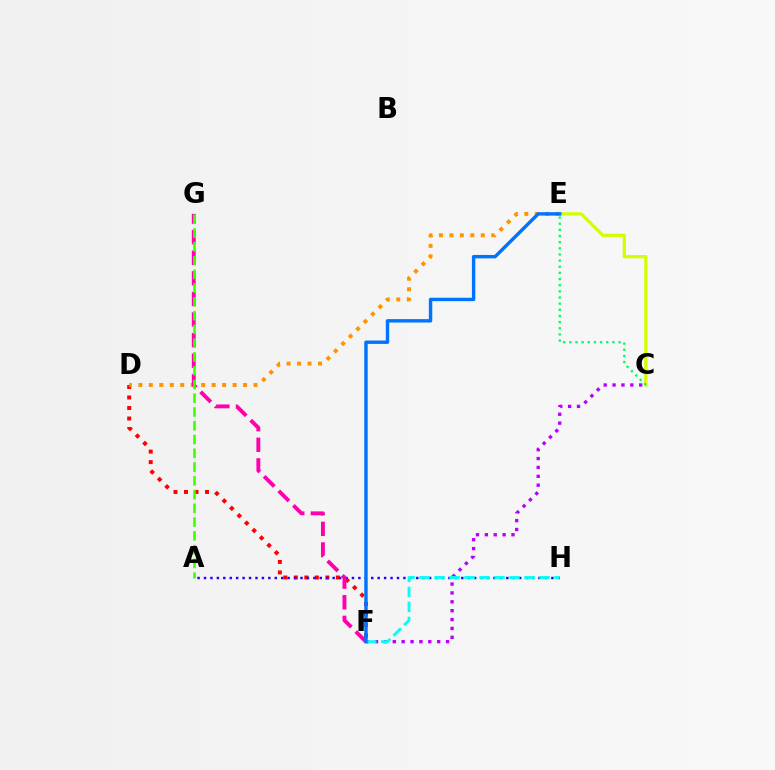{('C', 'F'): [{'color': '#b900ff', 'line_style': 'dotted', 'thickness': 2.41}], ('D', 'F'): [{'color': '#ff0000', 'line_style': 'dotted', 'thickness': 2.86}], ('A', 'H'): [{'color': '#2500ff', 'line_style': 'dotted', 'thickness': 1.75}], ('D', 'E'): [{'color': '#ff9400', 'line_style': 'dotted', 'thickness': 2.85}], ('F', 'G'): [{'color': '#ff00ac', 'line_style': 'dashed', 'thickness': 2.8}], ('C', 'E'): [{'color': '#d1ff00', 'line_style': 'solid', 'thickness': 2.33}, {'color': '#00ff5c', 'line_style': 'dotted', 'thickness': 1.67}], ('F', 'H'): [{'color': '#00fff6', 'line_style': 'dashed', 'thickness': 2.04}], ('E', 'F'): [{'color': '#0074ff', 'line_style': 'solid', 'thickness': 2.46}], ('A', 'G'): [{'color': '#3dff00', 'line_style': 'dashed', 'thickness': 1.87}]}